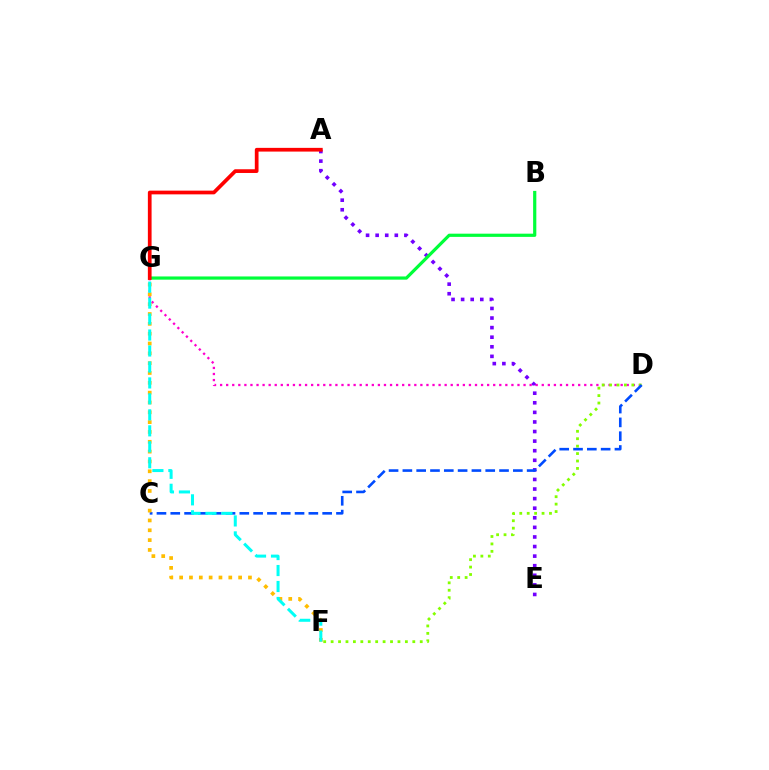{('A', 'E'): [{'color': '#7200ff', 'line_style': 'dotted', 'thickness': 2.6}], ('D', 'G'): [{'color': '#ff00cf', 'line_style': 'dotted', 'thickness': 1.65}], ('D', 'F'): [{'color': '#84ff00', 'line_style': 'dotted', 'thickness': 2.02}], ('C', 'D'): [{'color': '#004bff', 'line_style': 'dashed', 'thickness': 1.88}], ('B', 'G'): [{'color': '#00ff39', 'line_style': 'solid', 'thickness': 2.31}], ('F', 'G'): [{'color': '#ffbd00', 'line_style': 'dotted', 'thickness': 2.67}, {'color': '#00fff6', 'line_style': 'dashed', 'thickness': 2.17}], ('A', 'G'): [{'color': '#ff0000', 'line_style': 'solid', 'thickness': 2.68}]}